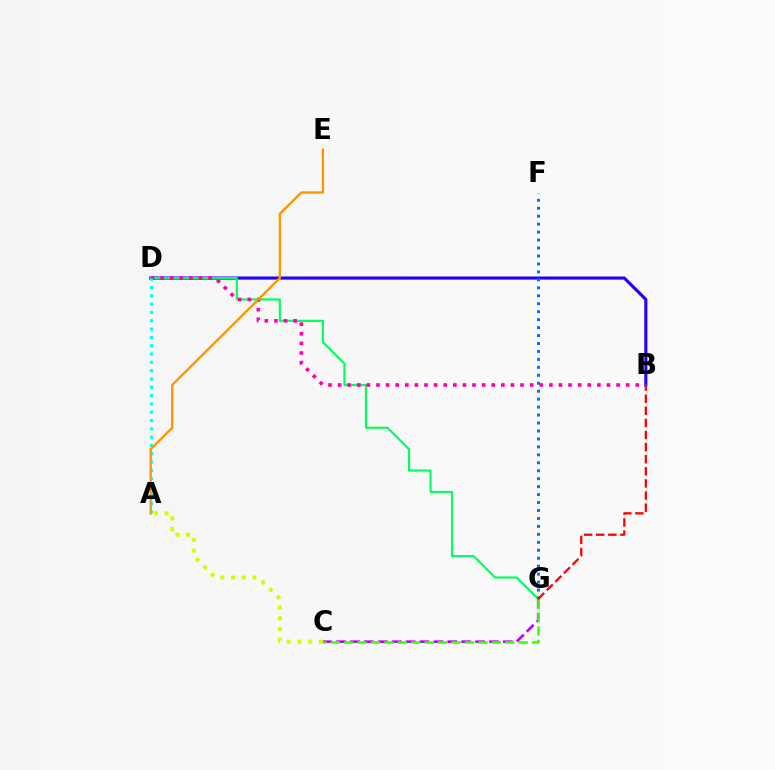{('C', 'G'): [{'color': '#b900ff', 'line_style': 'dashed', 'thickness': 1.89}, {'color': '#3dff00', 'line_style': 'dashed', 'thickness': 1.82}], ('B', 'D'): [{'color': '#2500ff', 'line_style': 'solid', 'thickness': 2.25}, {'color': '#ff00ac', 'line_style': 'dotted', 'thickness': 2.61}], ('D', 'G'): [{'color': '#00ff5c', 'line_style': 'solid', 'thickness': 1.55}], ('F', 'G'): [{'color': '#0074ff', 'line_style': 'dotted', 'thickness': 2.16}], ('A', 'D'): [{'color': '#00fff6', 'line_style': 'dotted', 'thickness': 2.26}], ('A', 'E'): [{'color': '#ff9400', 'line_style': 'solid', 'thickness': 1.67}], ('A', 'C'): [{'color': '#d1ff00', 'line_style': 'dotted', 'thickness': 2.92}], ('B', 'G'): [{'color': '#ff0000', 'line_style': 'dashed', 'thickness': 1.64}]}